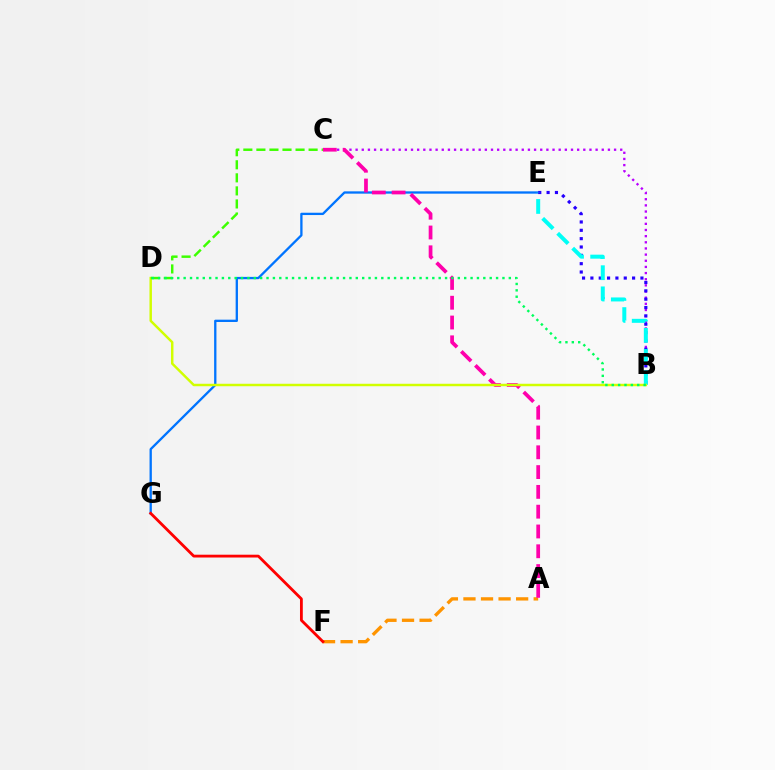{('A', 'F'): [{'color': '#ff9400', 'line_style': 'dashed', 'thickness': 2.39}], ('E', 'G'): [{'color': '#0074ff', 'line_style': 'solid', 'thickness': 1.66}], ('B', 'C'): [{'color': '#b900ff', 'line_style': 'dotted', 'thickness': 1.67}], ('F', 'G'): [{'color': '#ff0000', 'line_style': 'solid', 'thickness': 2.02}], ('B', 'E'): [{'color': '#2500ff', 'line_style': 'dotted', 'thickness': 2.27}, {'color': '#00fff6', 'line_style': 'dashed', 'thickness': 2.87}], ('A', 'C'): [{'color': '#ff00ac', 'line_style': 'dashed', 'thickness': 2.69}], ('B', 'D'): [{'color': '#d1ff00', 'line_style': 'solid', 'thickness': 1.77}, {'color': '#00ff5c', 'line_style': 'dotted', 'thickness': 1.73}], ('C', 'D'): [{'color': '#3dff00', 'line_style': 'dashed', 'thickness': 1.77}]}